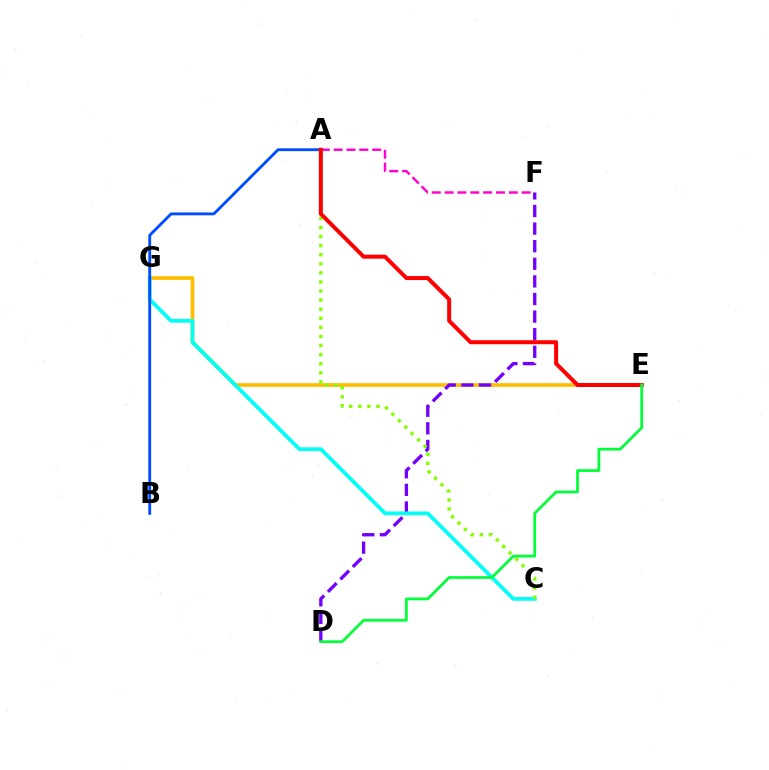{('E', 'G'): [{'color': '#ffbd00', 'line_style': 'solid', 'thickness': 2.66}], ('D', 'F'): [{'color': '#7200ff', 'line_style': 'dashed', 'thickness': 2.39}], ('C', 'G'): [{'color': '#00fff6', 'line_style': 'solid', 'thickness': 2.68}], ('A', 'F'): [{'color': '#ff00cf', 'line_style': 'dashed', 'thickness': 1.74}], ('A', 'B'): [{'color': '#004bff', 'line_style': 'solid', 'thickness': 2.05}], ('A', 'C'): [{'color': '#84ff00', 'line_style': 'dotted', 'thickness': 2.47}], ('A', 'E'): [{'color': '#ff0000', 'line_style': 'solid', 'thickness': 2.88}], ('D', 'E'): [{'color': '#00ff39', 'line_style': 'solid', 'thickness': 1.98}]}